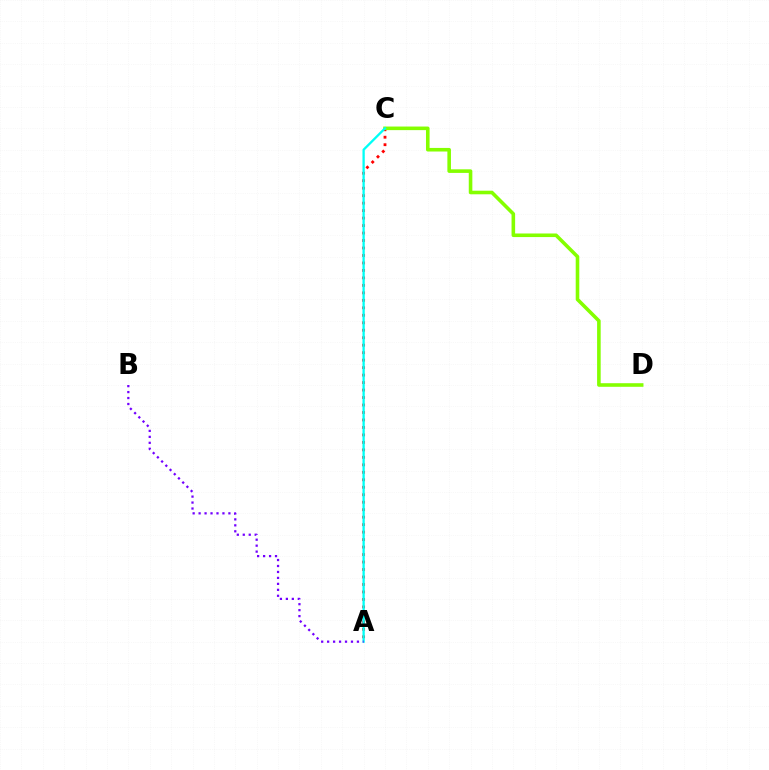{('A', 'C'): [{'color': '#ff0000', 'line_style': 'dotted', 'thickness': 2.03}, {'color': '#00fff6', 'line_style': 'solid', 'thickness': 1.66}], ('C', 'D'): [{'color': '#84ff00', 'line_style': 'solid', 'thickness': 2.58}], ('A', 'B'): [{'color': '#7200ff', 'line_style': 'dotted', 'thickness': 1.62}]}